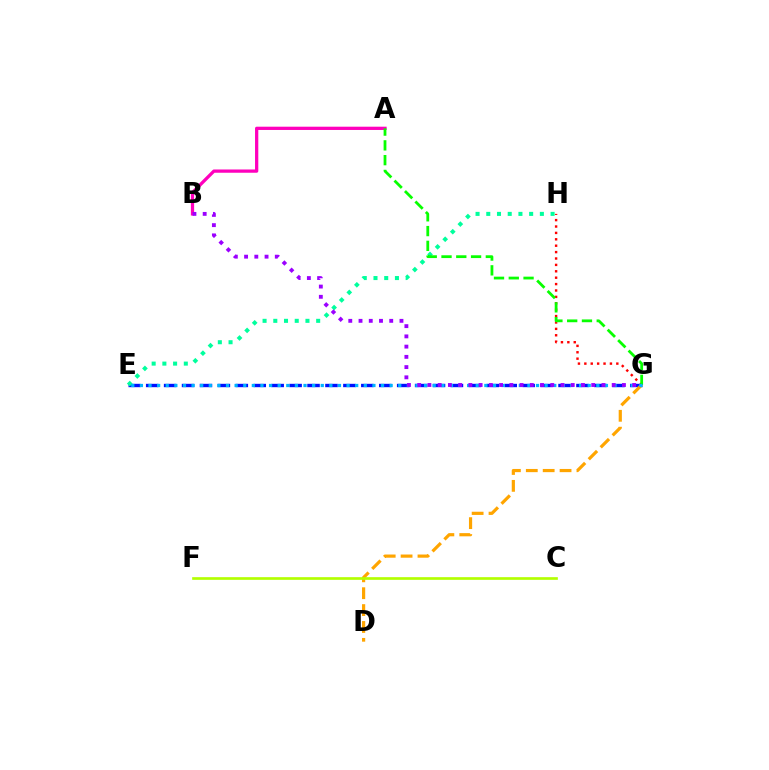{('A', 'B'): [{'color': '#ff00bd', 'line_style': 'solid', 'thickness': 2.35}], ('G', 'H'): [{'color': '#ff0000', 'line_style': 'dotted', 'thickness': 1.74}], ('E', 'G'): [{'color': '#0010ff', 'line_style': 'dashed', 'thickness': 2.44}, {'color': '#00b5ff', 'line_style': 'dotted', 'thickness': 2.34}], ('D', 'G'): [{'color': '#ffa500', 'line_style': 'dashed', 'thickness': 2.29}], ('E', 'H'): [{'color': '#00ff9d', 'line_style': 'dotted', 'thickness': 2.91}], ('A', 'G'): [{'color': '#08ff00', 'line_style': 'dashed', 'thickness': 2.01}], ('C', 'F'): [{'color': '#b3ff00', 'line_style': 'solid', 'thickness': 1.92}], ('B', 'G'): [{'color': '#9b00ff', 'line_style': 'dotted', 'thickness': 2.78}]}